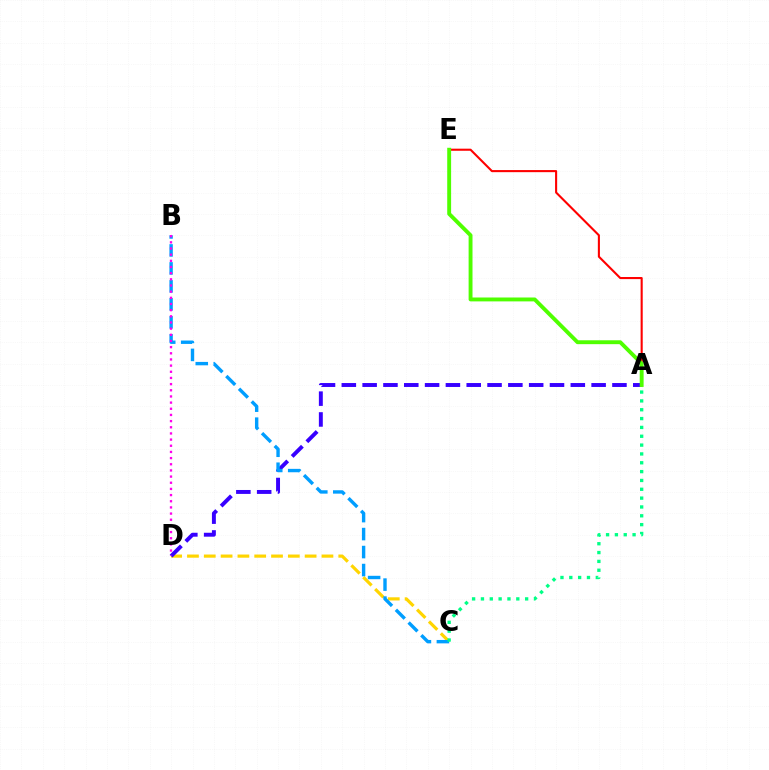{('A', 'E'): [{'color': '#ff0000', 'line_style': 'solid', 'thickness': 1.51}, {'color': '#4fff00', 'line_style': 'solid', 'thickness': 2.8}], ('C', 'D'): [{'color': '#ffd500', 'line_style': 'dashed', 'thickness': 2.28}], ('A', 'D'): [{'color': '#3700ff', 'line_style': 'dashed', 'thickness': 2.83}], ('B', 'C'): [{'color': '#009eff', 'line_style': 'dashed', 'thickness': 2.44}], ('B', 'D'): [{'color': '#ff00ed', 'line_style': 'dotted', 'thickness': 1.67}], ('A', 'C'): [{'color': '#00ff86', 'line_style': 'dotted', 'thickness': 2.4}]}